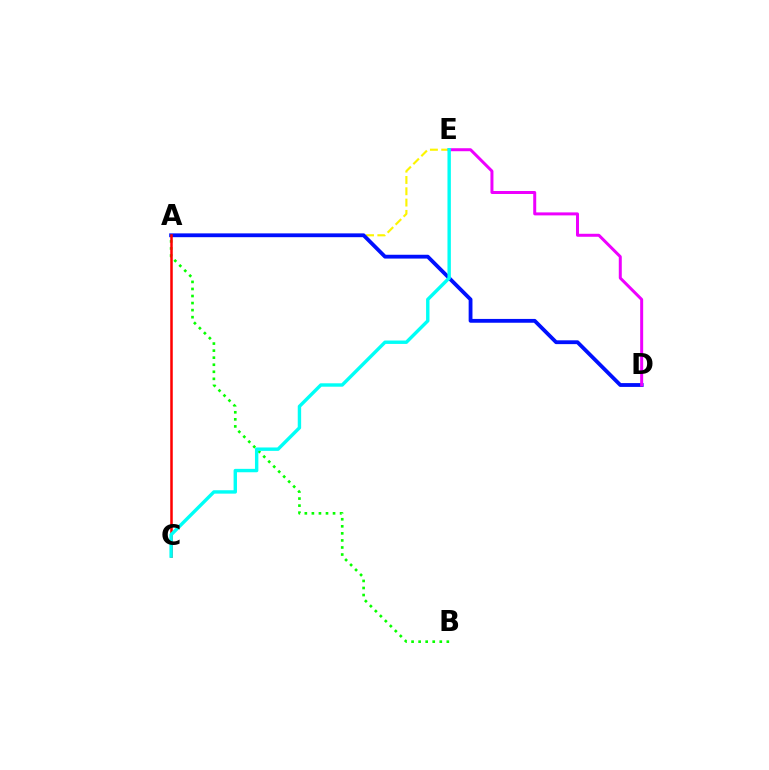{('A', 'B'): [{'color': '#08ff00', 'line_style': 'dotted', 'thickness': 1.92}], ('A', 'E'): [{'color': '#fcf500', 'line_style': 'dashed', 'thickness': 1.54}], ('A', 'D'): [{'color': '#0010ff', 'line_style': 'solid', 'thickness': 2.75}], ('D', 'E'): [{'color': '#ee00ff', 'line_style': 'solid', 'thickness': 2.15}], ('A', 'C'): [{'color': '#ff0000', 'line_style': 'solid', 'thickness': 1.82}], ('C', 'E'): [{'color': '#00fff6', 'line_style': 'solid', 'thickness': 2.45}]}